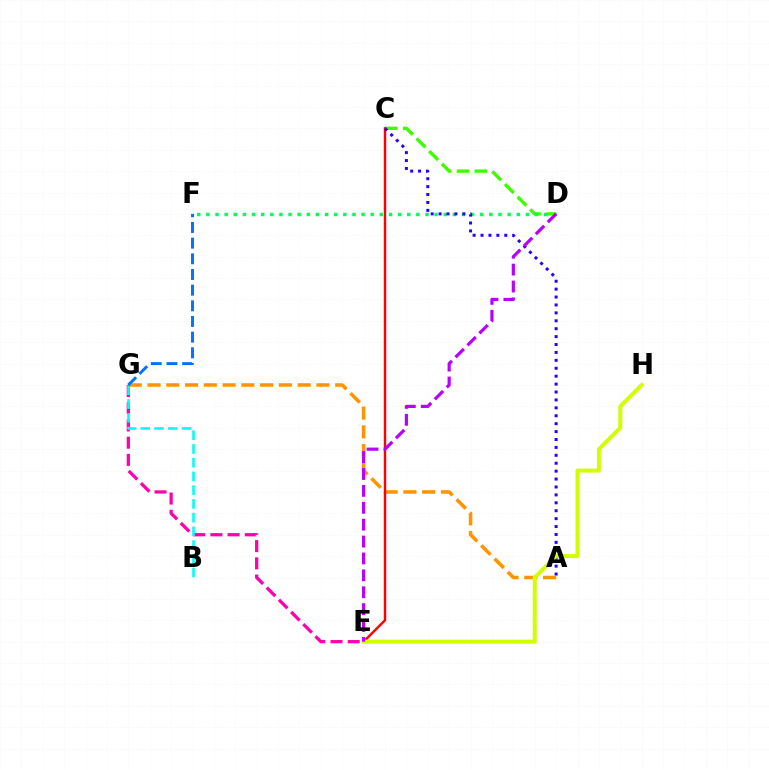{('C', 'D'): [{'color': '#3dff00', 'line_style': 'dashed', 'thickness': 2.43}], ('A', 'G'): [{'color': '#ff9400', 'line_style': 'dashed', 'thickness': 2.55}], ('E', 'G'): [{'color': '#ff00ac', 'line_style': 'dashed', 'thickness': 2.34}], ('C', 'E'): [{'color': '#ff0000', 'line_style': 'solid', 'thickness': 1.75}], ('B', 'G'): [{'color': '#00fff6', 'line_style': 'dashed', 'thickness': 1.87}], ('D', 'F'): [{'color': '#00ff5c', 'line_style': 'dotted', 'thickness': 2.48}], ('A', 'C'): [{'color': '#2500ff', 'line_style': 'dotted', 'thickness': 2.15}], ('E', 'H'): [{'color': '#d1ff00', 'line_style': 'solid', 'thickness': 2.86}], ('F', 'G'): [{'color': '#0074ff', 'line_style': 'dashed', 'thickness': 2.13}], ('D', 'E'): [{'color': '#b900ff', 'line_style': 'dashed', 'thickness': 2.29}]}